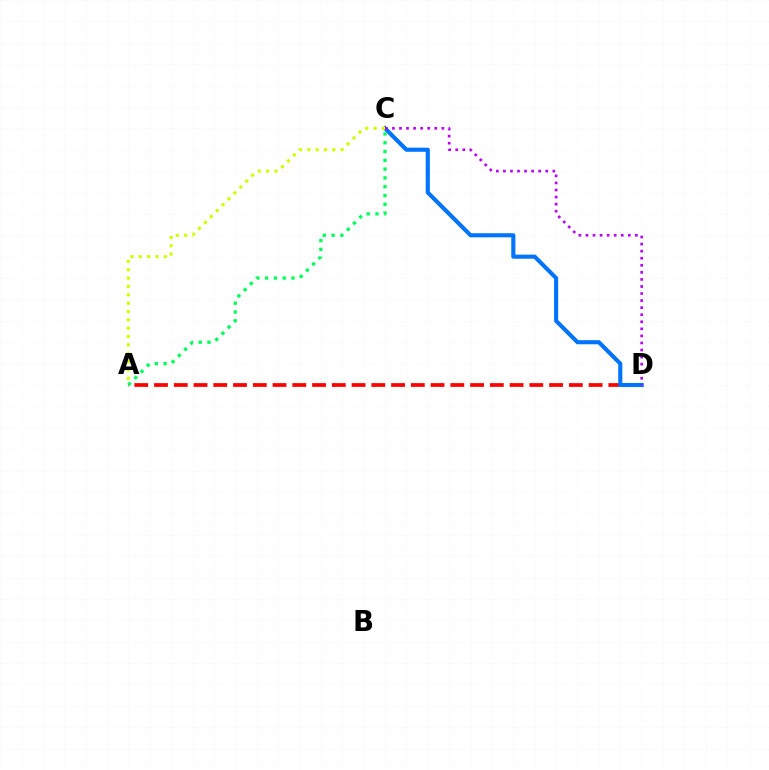{('A', 'D'): [{'color': '#ff0000', 'line_style': 'dashed', 'thickness': 2.68}], ('C', 'D'): [{'color': '#0074ff', 'line_style': 'solid', 'thickness': 2.96}, {'color': '#b900ff', 'line_style': 'dotted', 'thickness': 1.92}], ('A', 'C'): [{'color': '#00ff5c', 'line_style': 'dotted', 'thickness': 2.39}, {'color': '#d1ff00', 'line_style': 'dotted', 'thickness': 2.27}]}